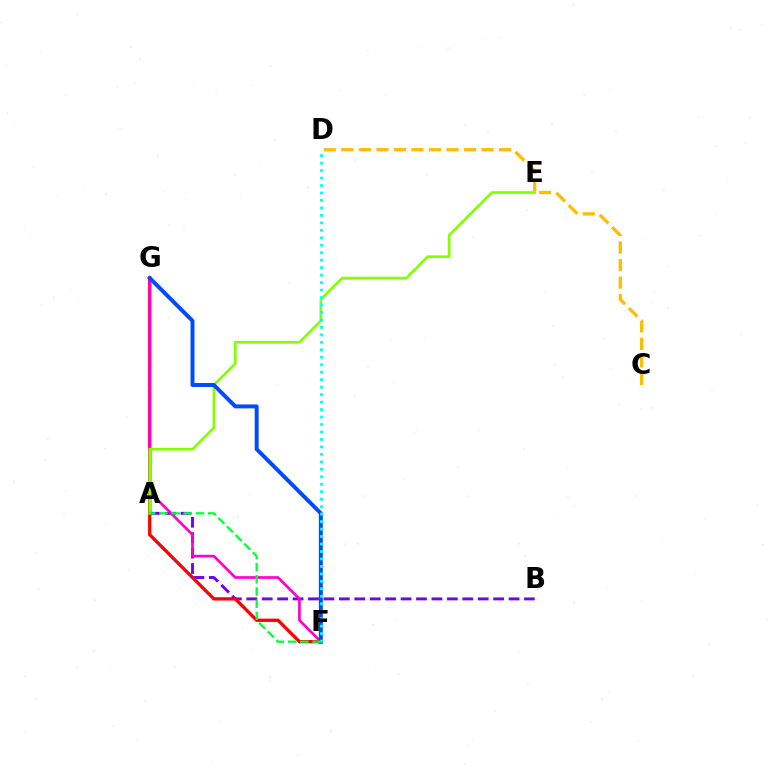{('A', 'B'): [{'color': '#7200ff', 'line_style': 'dashed', 'thickness': 2.1}], ('F', 'G'): [{'color': '#ff0000', 'line_style': 'solid', 'thickness': 2.38}, {'color': '#ff00cf', 'line_style': 'solid', 'thickness': 1.93}, {'color': '#004bff', 'line_style': 'solid', 'thickness': 2.84}], ('C', 'D'): [{'color': '#ffbd00', 'line_style': 'dashed', 'thickness': 2.38}], ('A', 'E'): [{'color': '#84ff00', 'line_style': 'solid', 'thickness': 1.91}], ('D', 'F'): [{'color': '#00fff6', 'line_style': 'dotted', 'thickness': 2.03}], ('A', 'F'): [{'color': '#00ff39', 'line_style': 'dashed', 'thickness': 1.66}]}